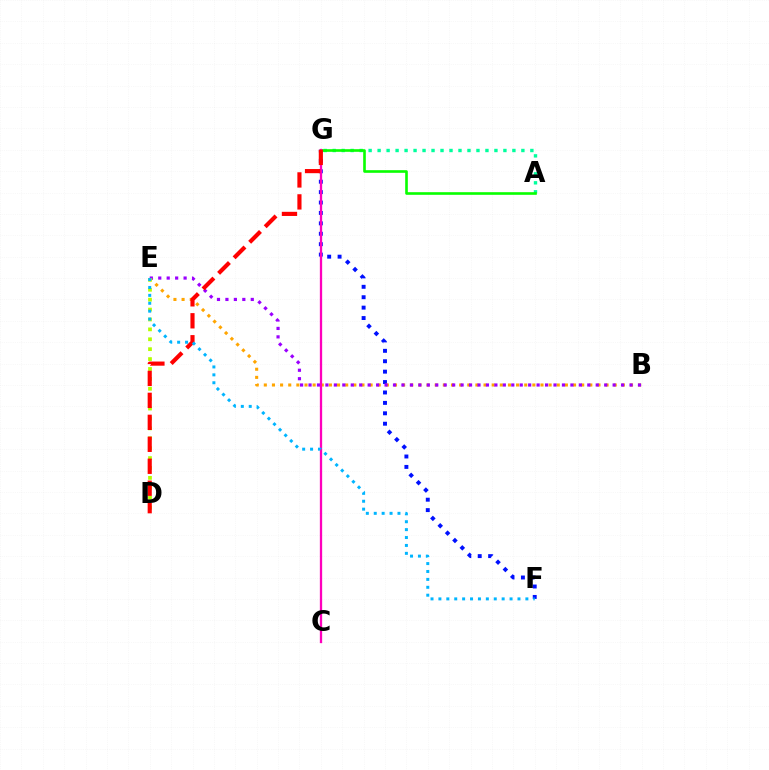{('A', 'G'): [{'color': '#00ff9d', 'line_style': 'dotted', 'thickness': 2.44}, {'color': '#08ff00', 'line_style': 'solid', 'thickness': 1.89}], ('F', 'G'): [{'color': '#0010ff', 'line_style': 'dotted', 'thickness': 2.83}], ('B', 'E'): [{'color': '#ffa500', 'line_style': 'dotted', 'thickness': 2.21}, {'color': '#9b00ff', 'line_style': 'dotted', 'thickness': 2.3}], ('D', 'E'): [{'color': '#b3ff00', 'line_style': 'dotted', 'thickness': 2.69}], ('C', 'G'): [{'color': '#ff00bd', 'line_style': 'solid', 'thickness': 1.65}], ('D', 'G'): [{'color': '#ff0000', 'line_style': 'dashed', 'thickness': 2.98}], ('E', 'F'): [{'color': '#00b5ff', 'line_style': 'dotted', 'thickness': 2.15}]}